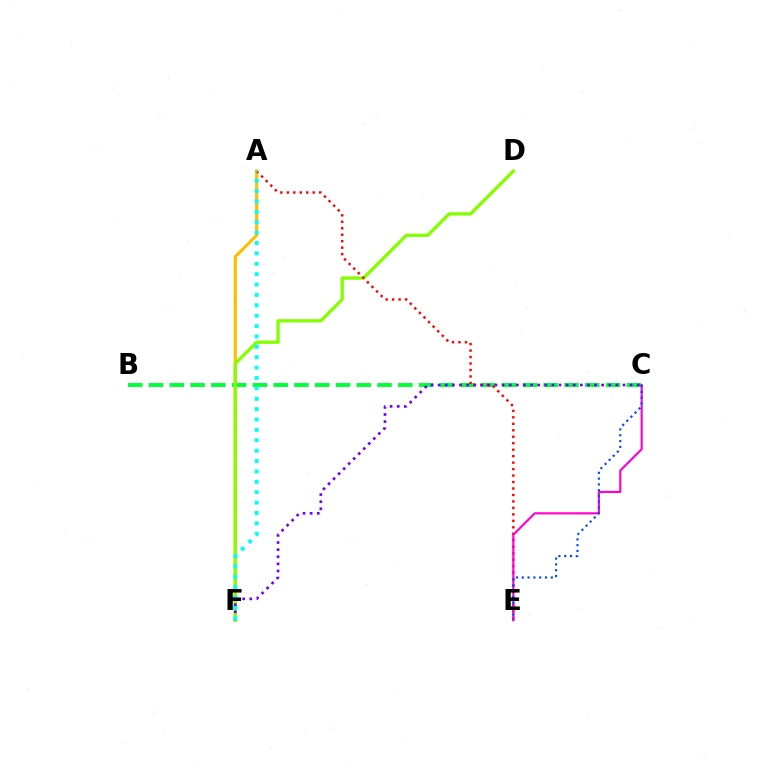{('A', 'F'): [{'color': '#ffbd00', 'line_style': 'solid', 'thickness': 2.28}, {'color': '#00fff6', 'line_style': 'dotted', 'thickness': 2.82}], ('B', 'C'): [{'color': '#00ff39', 'line_style': 'dashed', 'thickness': 2.82}], ('D', 'F'): [{'color': '#84ff00', 'line_style': 'solid', 'thickness': 2.38}], ('A', 'E'): [{'color': '#ff0000', 'line_style': 'dotted', 'thickness': 1.76}], ('C', 'E'): [{'color': '#ff00cf', 'line_style': 'solid', 'thickness': 1.55}, {'color': '#004bff', 'line_style': 'dotted', 'thickness': 1.58}], ('C', 'F'): [{'color': '#7200ff', 'line_style': 'dotted', 'thickness': 1.93}]}